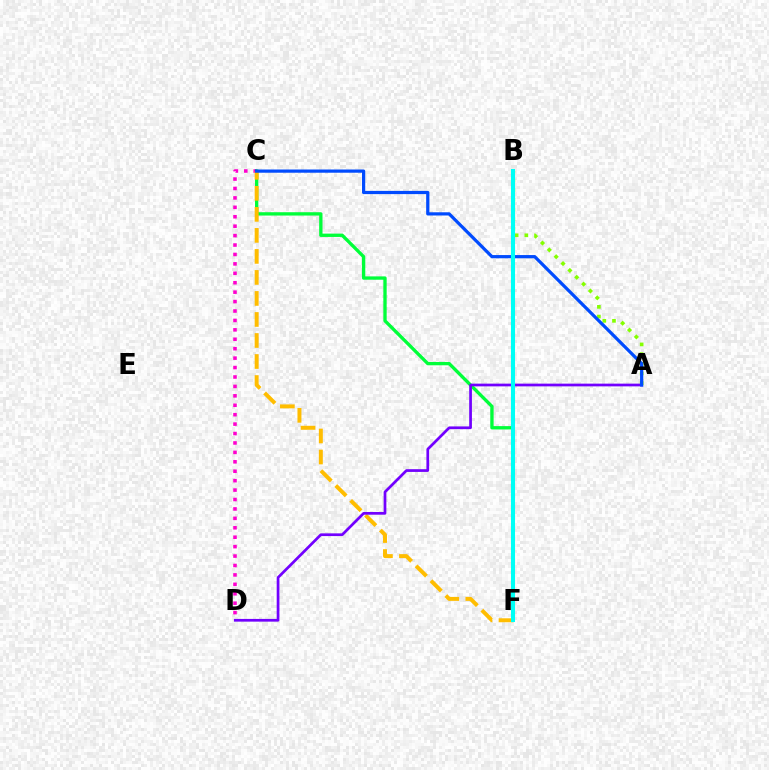{('B', 'F'): [{'color': '#ff0000', 'line_style': 'dotted', 'thickness': 2.93}, {'color': '#00fff6', 'line_style': 'solid', 'thickness': 2.91}], ('C', 'D'): [{'color': '#ff00cf', 'line_style': 'dotted', 'thickness': 2.56}], ('A', 'B'): [{'color': '#84ff00', 'line_style': 'dotted', 'thickness': 2.63}], ('C', 'F'): [{'color': '#00ff39', 'line_style': 'solid', 'thickness': 2.4}, {'color': '#ffbd00', 'line_style': 'dashed', 'thickness': 2.86}], ('A', 'D'): [{'color': '#7200ff', 'line_style': 'solid', 'thickness': 1.96}], ('A', 'C'): [{'color': '#004bff', 'line_style': 'solid', 'thickness': 2.32}]}